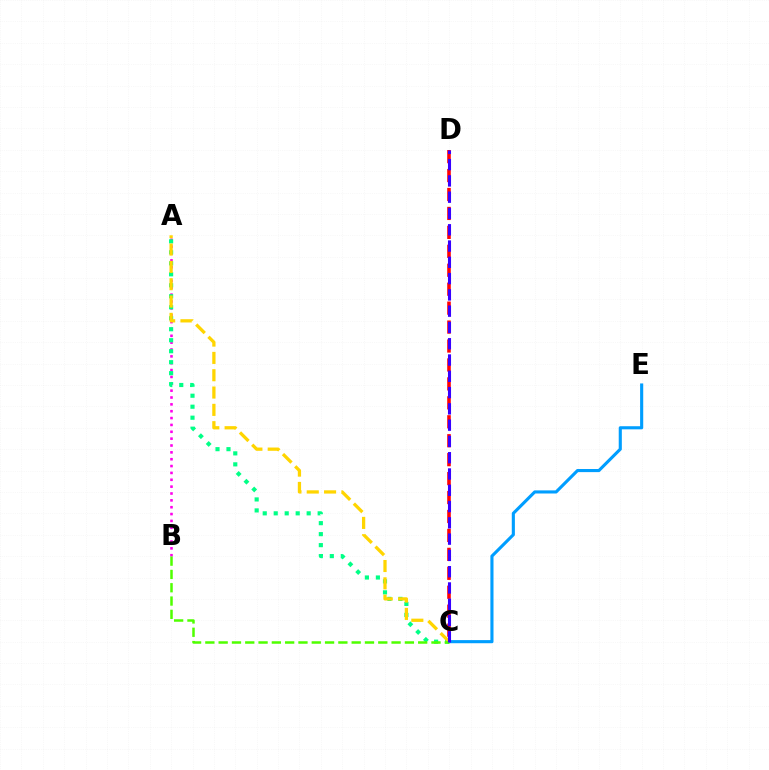{('A', 'B'): [{'color': '#ff00ed', 'line_style': 'dotted', 'thickness': 1.86}], ('A', 'C'): [{'color': '#00ff86', 'line_style': 'dotted', 'thickness': 2.98}, {'color': '#ffd500', 'line_style': 'dashed', 'thickness': 2.35}], ('C', 'D'): [{'color': '#ff0000', 'line_style': 'dashed', 'thickness': 2.57}, {'color': '#3700ff', 'line_style': 'dashed', 'thickness': 2.21}], ('C', 'E'): [{'color': '#009eff', 'line_style': 'solid', 'thickness': 2.24}], ('B', 'C'): [{'color': '#4fff00', 'line_style': 'dashed', 'thickness': 1.81}]}